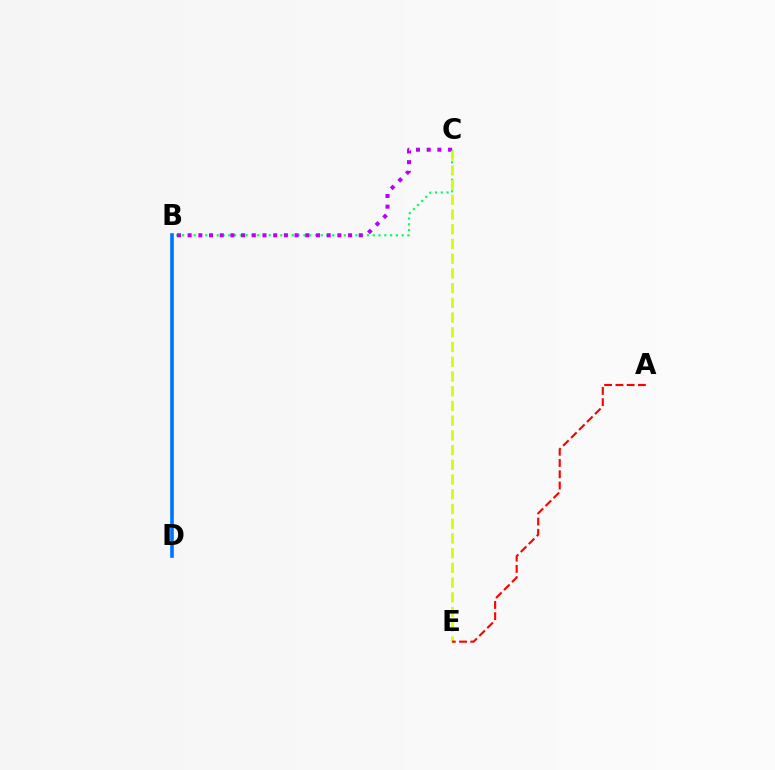{('B', 'C'): [{'color': '#00ff5c', 'line_style': 'dotted', 'thickness': 1.57}, {'color': '#b900ff', 'line_style': 'dotted', 'thickness': 2.91}], ('B', 'D'): [{'color': '#0074ff', 'line_style': 'solid', 'thickness': 2.63}], ('C', 'E'): [{'color': '#d1ff00', 'line_style': 'dashed', 'thickness': 2.0}], ('A', 'E'): [{'color': '#ff0000', 'line_style': 'dashed', 'thickness': 1.53}]}